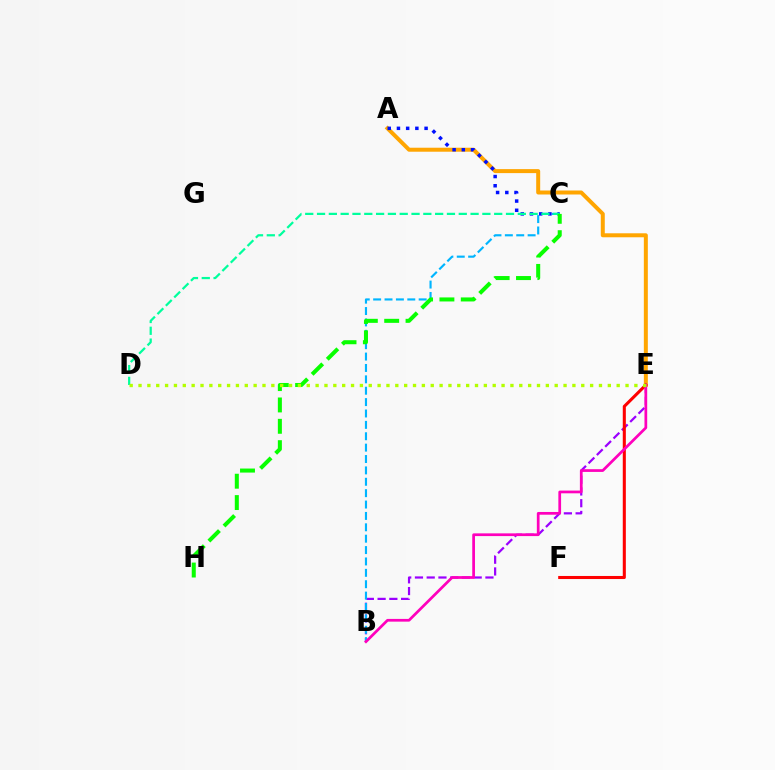{('B', 'E'): [{'color': '#9b00ff', 'line_style': 'dashed', 'thickness': 1.6}, {'color': '#ff00bd', 'line_style': 'solid', 'thickness': 1.96}], ('A', 'E'): [{'color': '#ffa500', 'line_style': 'solid', 'thickness': 2.87}], ('B', 'C'): [{'color': '#00b5ff', 'line_style': 'dashed', 'thickness': 1.55}], ('A', 'C'): [{'color': '#0010ff', 'line_style': 'dotted', 'thickness': 2.5}], ('C', 'D'): [{'color': '#00ff9d', 'line_style': 'dashed', 'thickness': 1.6}], ('C', 'H'): [{'color': '#08ff00', 'line_style': 'dashed', 'thickness': 2.9}], ('E', 'F'): [{'color': '#ff0000', 'line_style': 'solid', 'thickness': 2.21}], ('D', 'E'): [{'color': '#b3ff00', 'line_style': 'dotted', 'thickness': 2.41}]}